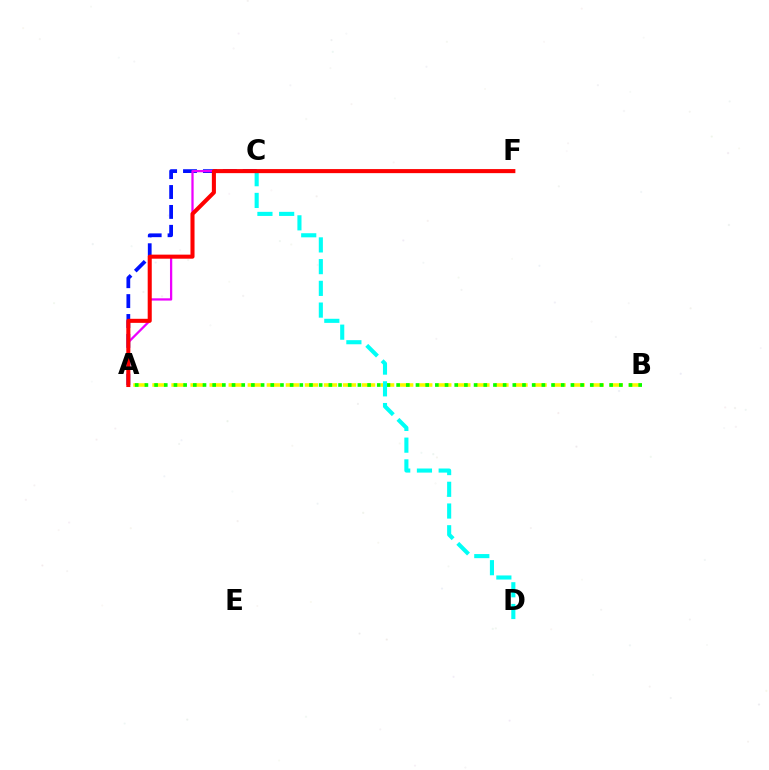{('A', 'C'): [{'color': '#0010ff', 'line_style': 'dashed', 'thickness': 2.7}, {'color': '#ee00ff', 'line_style': 'solid', 'thickness': 1.63}], ('A', 'B'): [{'color': '#fcf500', 'line_style': 'dashed', 'thickness': 2.59}, {'color': '#08ff00', 'line_style': 'dotted', 'thickness': 2.63}], ('C', 'D'): [{'color': '#00fff6', 'line_style': 'dashed', 'thickness': 2.95}], ('A', 'F'): [{'color': '#ff0000', 'line_style': 'solid', 'thickness': 2.92}]}